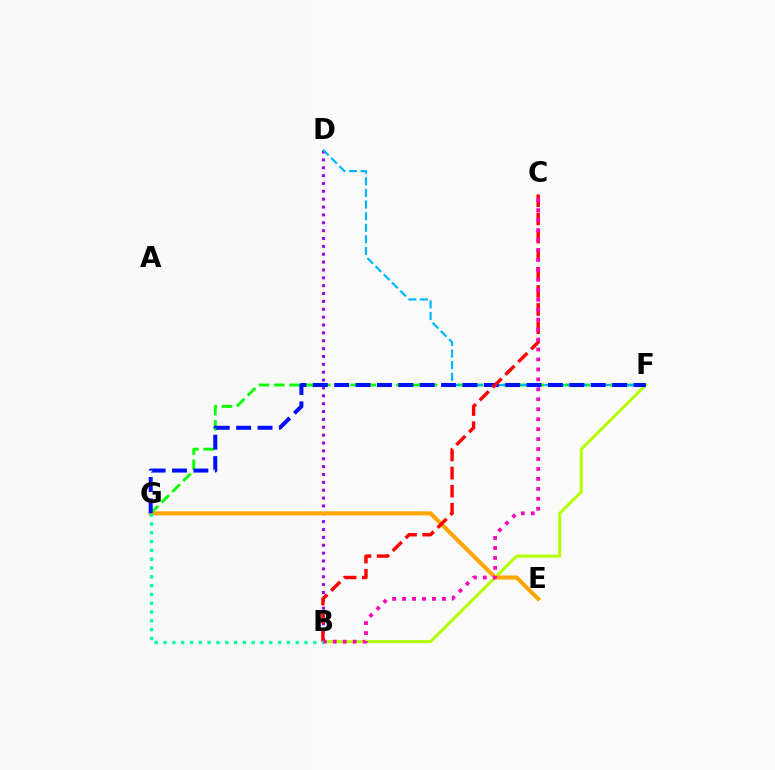{('B', 'F'): [{'color': '#b3ff00', 'line_style': 'solid', 'thickness': 2.16}], ('B', 'D'): [{'color': '#9b00ff', 'line_style': 'dotted', 'thickness': 2.14}], ('F', 'G'): [{'color': '#08ff00', 'line_style': 'dashed', 'thickness': 2.08}, {'color': '#0010ff', 'line_style': 'dashed', 'thickness': 2.9}], ('D', 'F'): [{'color': '#00b5ff', 'line_style': 'dashed', 'thickness': 1.58}], ('E', 'G'): [{'color': '#ffa500', 'line_style': 'solid', 'thickness': 2.93}], ('B', 'C'): [{'color': '#ff0000', 'line_style': 'dashed', 'thickness': 2.46}, {'color': '#ff00bd', 'line_style': 'dotted', 'thickness': 2.7}], ('B', 'G'): [{'color': '#00ff9d', 'line_style': 'dotted', 'thickness': 2.39}]}